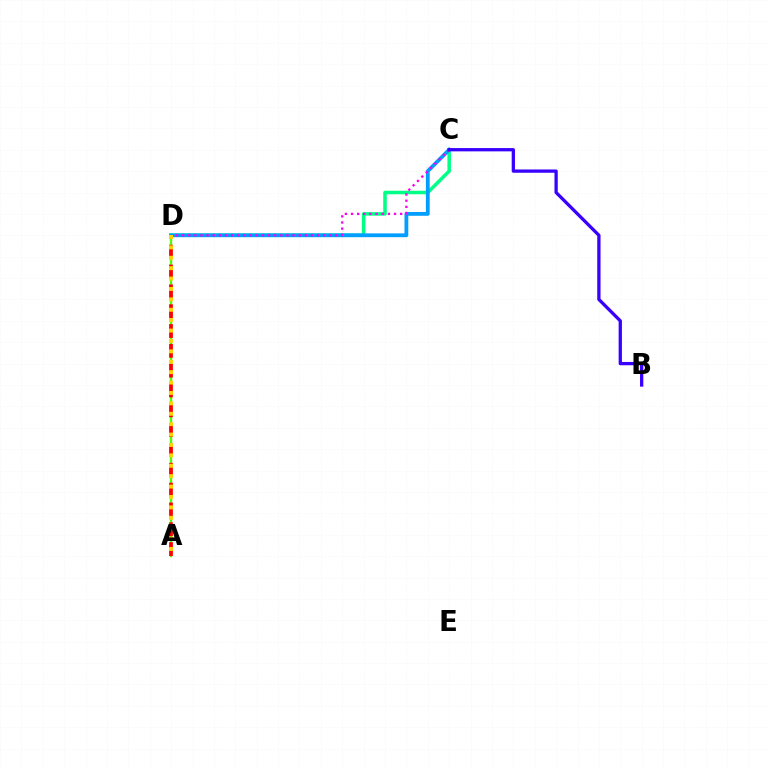{('A', 'D'): [{'color': '#4fff00', 'line_style': 'solid', 'thickness': 1.71}, {'color': '#ff0000', 'line_style': 'dashed', 'thickness': 2.69}, {'color': '#ffd500', 'line_style': 'dotted', 'thickness': 2.83}], ('C', 'D'): [{'color': '#00ff86', 'line_style': 'solid', 'thickness': 2.55}, {'color': '#009eff', 'line_style': 'solid', 'thickness': 2.74}, {'color': '#ff00ed', 'line_style': 'dotted', 'thickness': 1.67}], ('B', 'C'): [{'color': '#3700ff', 'line_style': 'solid', 'thickness': 2.36}]}